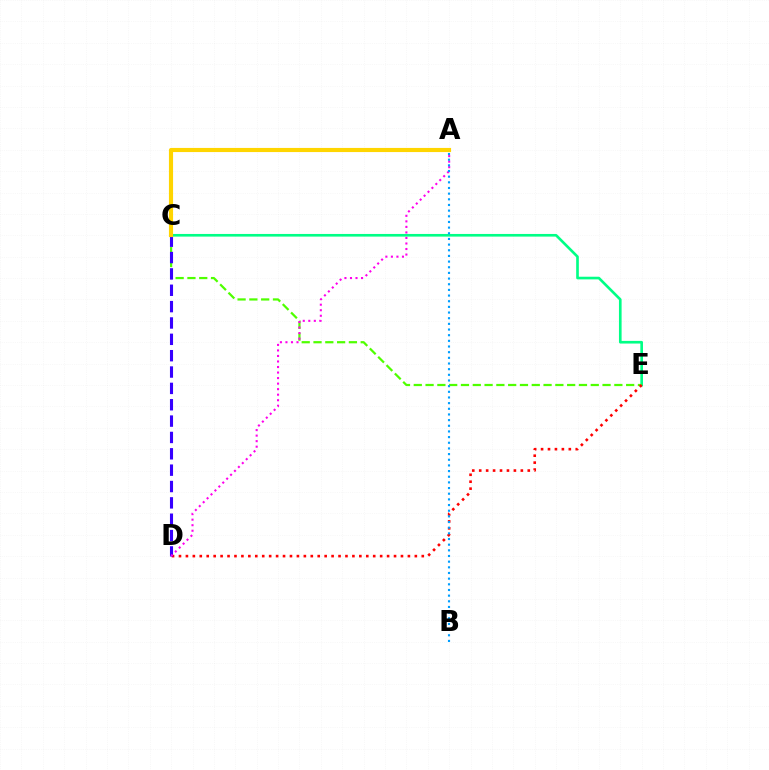{('C', 'E'): [{'color': '#00ff86', 'line_style': 'solid', 'thickness': 1.91}, {'color': '#4fff00', 'line_style': 'dashed', 'thickness': 1.6}], ('D', 'E'): [{'color': '#ff0000', 'line_style': 'dotted', 'thickness': 1.88}], ('C', 'D'): [{'color': '#3700ff', 'line_style': 'dashed', 'thickness': 2.22}], ('A', 'D'): [{'color': '#ff00ed', 'line_style': 'dotted', 'thickness': 1.5}], ('A', 'B'): [{'color': '#009eff', 'line_style': 'dotted', 'thickness': 1.54}], ('A', 'C'): [{'color': '#ffd500', 'line_style': 'solid', 'thickness': 2.98}]}